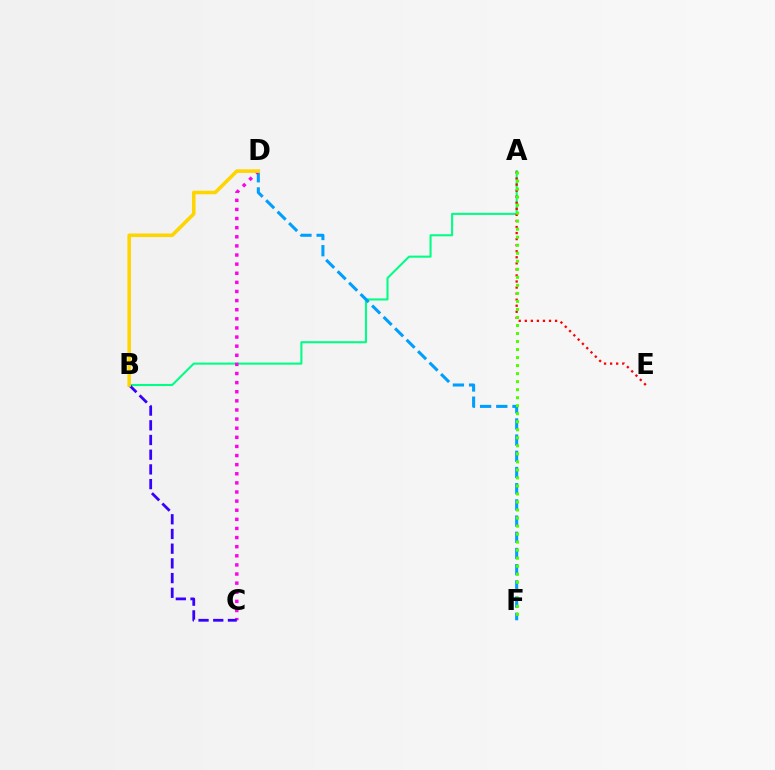{('A', 'B'): [{'color': '#00ff86', 'line_style': 'solid', 'thickness': 1.5}], ('D', 'F'): [{'color': '#009eff', 'line_style': 'dashed', 'thickness': 2.2}], ('A', 'E'): [{'color': '#ff0000', 'line_style': 'dotted', 'thickness': 1.65}], ('C', 'D'): [{'color': '#ff00ed', 'line_style': 'dotted', 'thickness': 2.48}], ('A', 'F'): [{'color': '#4fff00', 'line_style': 'dotted', 'thickness': 2.18}], ('B', 'C'): [{'color': '#3700ff', 'line_style': 'dashed', 'thickness': 2.0}], ('B', 'D'): [{'color': '#ffd500', 'line_style': 'solid', 'thickness': 2.57}]}